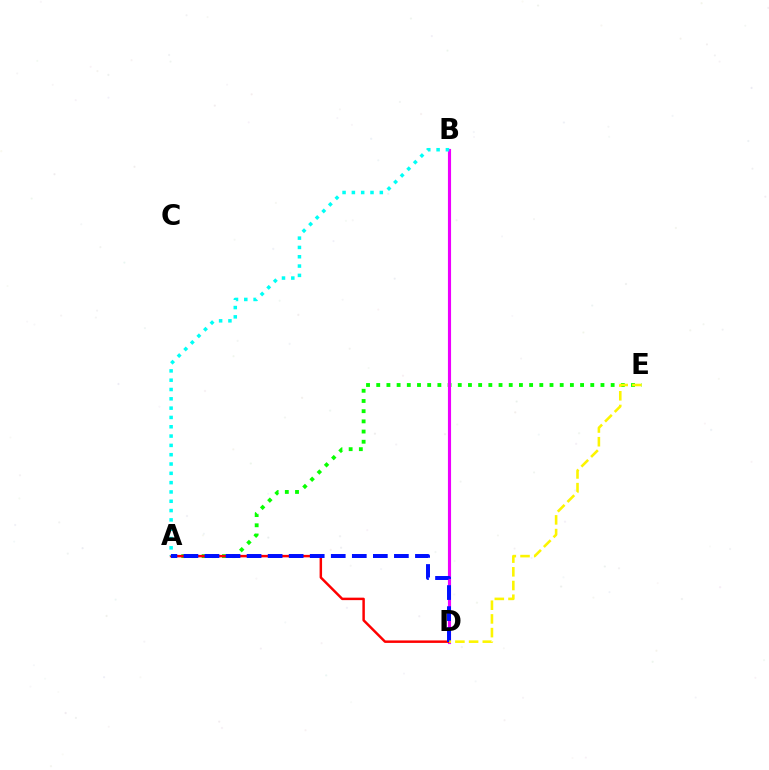{('A', 'E'): [{'color': '#08ff00', 'line_style': 'dotted', 'thickness': 2.77}], ('B', 'D'): [{'color': '#ee00ff', 'line_style': 'solid', 'thickness': 2.25}], ('A', 'D'): [{'color': '#ff0000', 'line_style': 'solid', 'thickness': 1.78}, {'color': '#0010ff', 'line_style': 'dashed', 'thickness': 2.86}], ('A', 'B'): [{'color': '#00fff6', 'line_style': 'dotted', 'thickness': 2.53}], ('D', 'E'): [{'color': '#fcf500', 'line_style': 'dashed', 'thickness': 1.86}]}